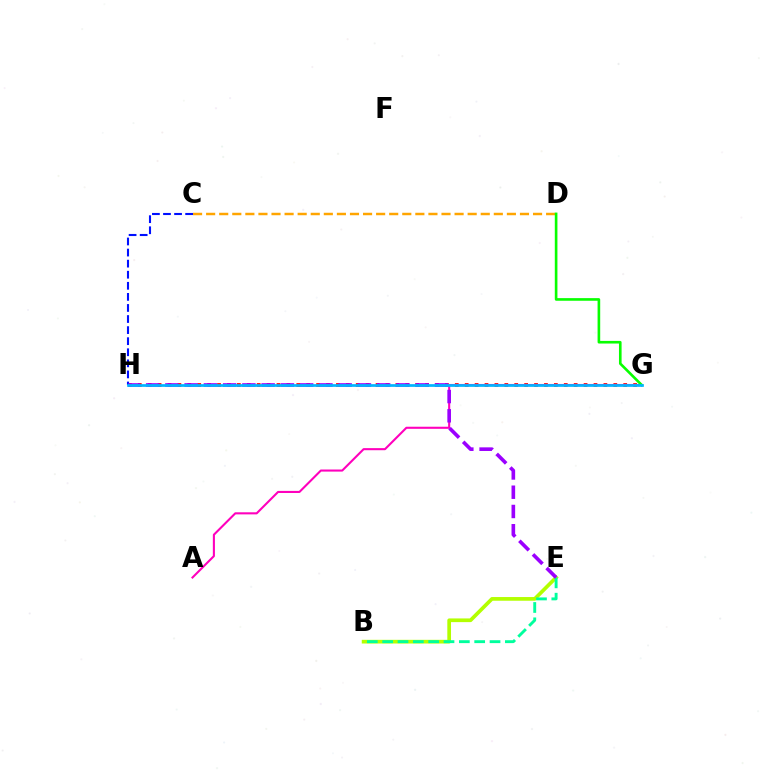{('B', 'E'): [{'color': '#b3ff00', 'line_style': 'solid', 'thickness': 2.66}, {'color': '#00ff9d', 'line_style': 'dashed', 'thickness': 2.08}], ('G', 'H'): [{'color': '#ff0000', 'line_style': 'dotted', 'thickness': 2.69}, {'color': '#00b5ff', 'line_style': 'solid', 'thickness': 1.95}], ('A', 'G'): [{'color': '#ff00bd', 'line_style': 'solid', 'thickness': 1.51}], ('C', 'D'): [{'color': '#ffa500', 'line_style': 'dashed', 'thickness': 1.78}], ('C', 'H'): [{'color': '#0010ff', 'line_style': 'dashed', 'thickness': 1.5}], ('E', 'H'): [{'color': '#9b00ff', 'line_style': 'dashed', 'thickness': 2.62}], ('D', 'G'): [{'color': '#08ff00', 'line_style': 'solid', 'thickness': 1.89}]}